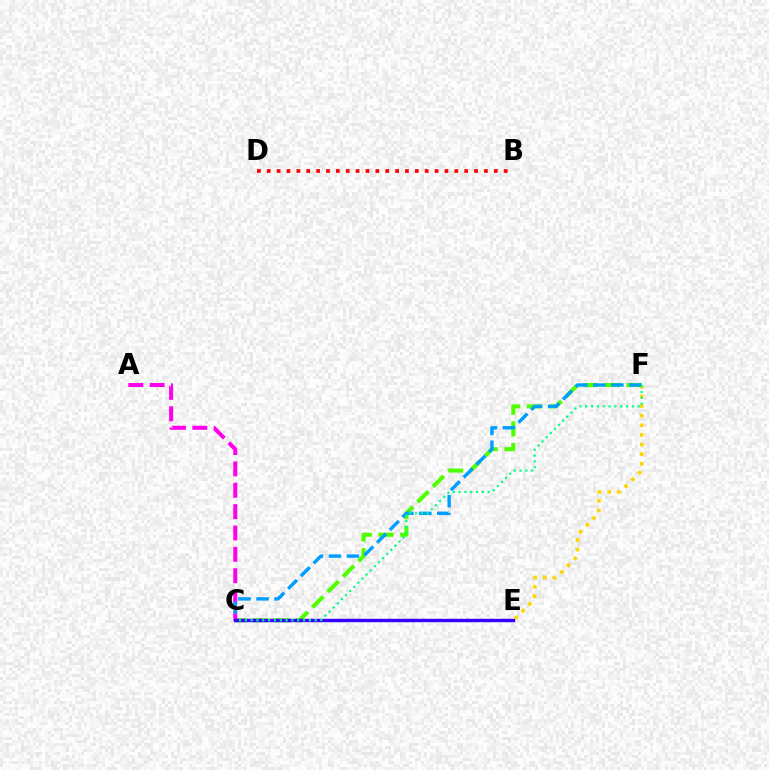{('E', 'F'): [{'color': '#ffd500', 'line_style': 'dotted', 'thickness': 2.61}], ('C', 'F'): [{'color': '#4fff00', 'line_style': 'dashed', 'thickness': 2.95}, {'color': '#009eff', 'line_style': 'dashed', 'thickness': 2.45}, {'color': '#00ff86', 'line_style': 'dotted', 'thickness': 1.58}], ('A', 'C'): [{'color': '#ff00ed', 'line_style': 'dashed', 'thickness': 2.9}], ('B', 'D'): [{'color': '#ff0000', 'line_style': 'dotted', 'thickness': 2.68}], ('C', 'E'): [{'color': '#3700ff', 'line_style': 'solid', 'thickness': 2.45}]}